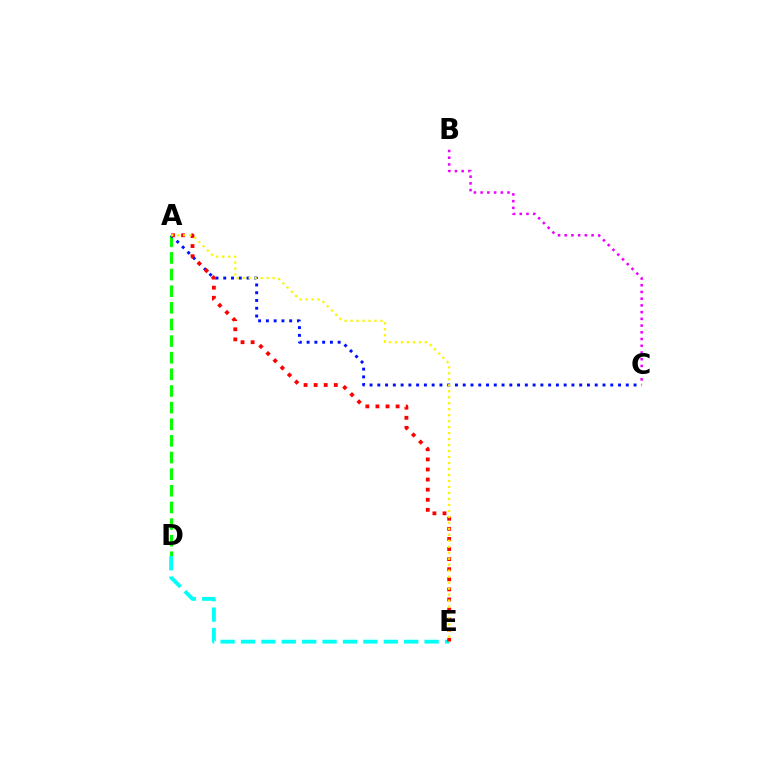{('A', 'D'): [{'color': '#08ff00', 'line_style': 'dashed', 'thickness': 2.26}], ('B', 'C'): [{'color': '#ee00ff', 'line_style': 'dotted', 'thickness': 1.83}], ('D', 'E'): [{'color': '#00fff6', 'line_style': 'dashed', 'thickness': 2.77}], ('A', 'C'): [{'color': '#0010ff', 'line_style': 'dotted', 'thickness': 2.11}], ('A', 'E'): [{'color': '#ff0000', 'line_style': 'dotted', 'thickness': 2.74}, {'color': '#fcf500', 'line_style': 'dotted', 'thickness': 1.63}]}